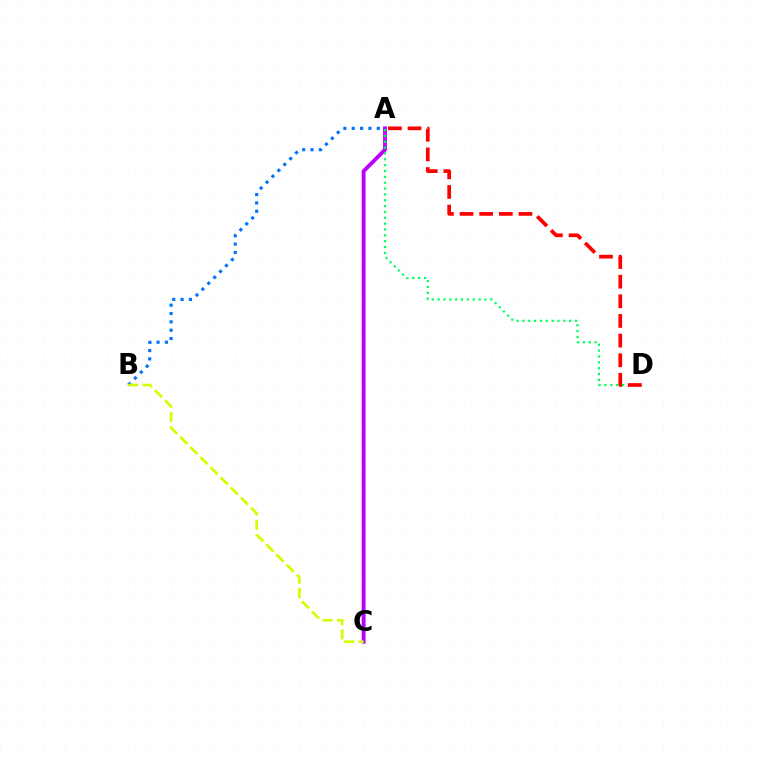{('A', 'B'): [{'color': '#0074ff', 'line_style': 'dotted', 'thickness': 2.27}], ('A', 'C'): [{'color': '#b900ff', 'line_style': 'solid', 'thickness': 2.79}], ('A', 'D'): [{'color': '#00ff5c', 'line_style': 'dotted', 'thickness': 1.59}, {'color': '#ff0000', 'line_style': 'dashed', 'thickness': 2.67}], ('B', 'C'): [{'color': '#d1ff00', 'line_style': 'dashed', 'thickness': 1.95}]}